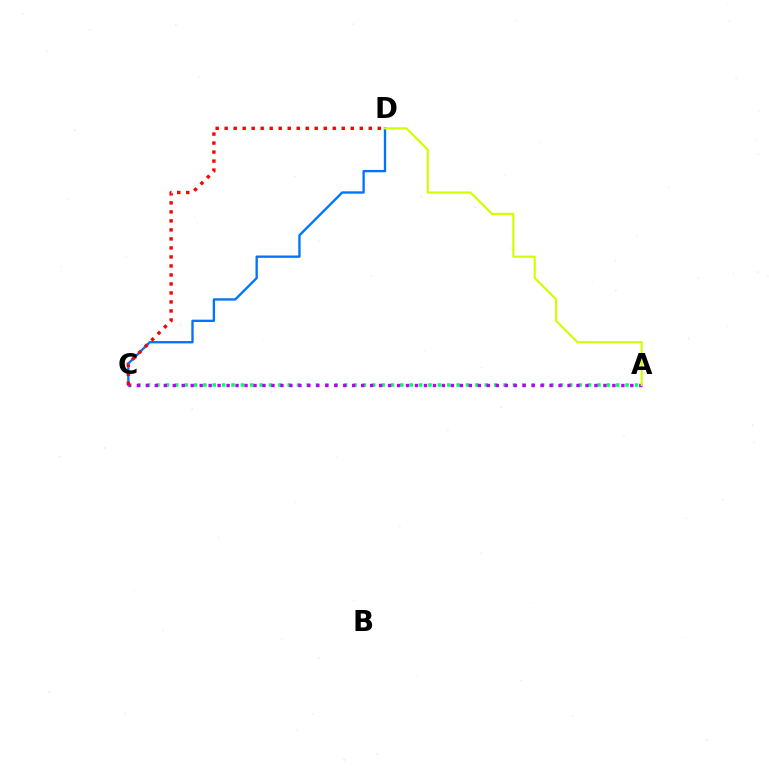{('A', 'C'): [{'color': '#00ff5c', 'line_style': 'dotted', 'thickness': 2.55}, {'color': '#b900ff', 'line_style': 'dotted', 'thickness': 2.44}], ('C', 'D'): [{'color': '#0074ff', 'line_style': 'solid', 'thickness': 1.69}, {'color': '#ff0000', 'line_style': 'dotted', 'thickness': 2.45}], ('A', 'D'): [{'color': '#d1ff00', 'line_style': 'solid', 'thickness': 1.55}]}